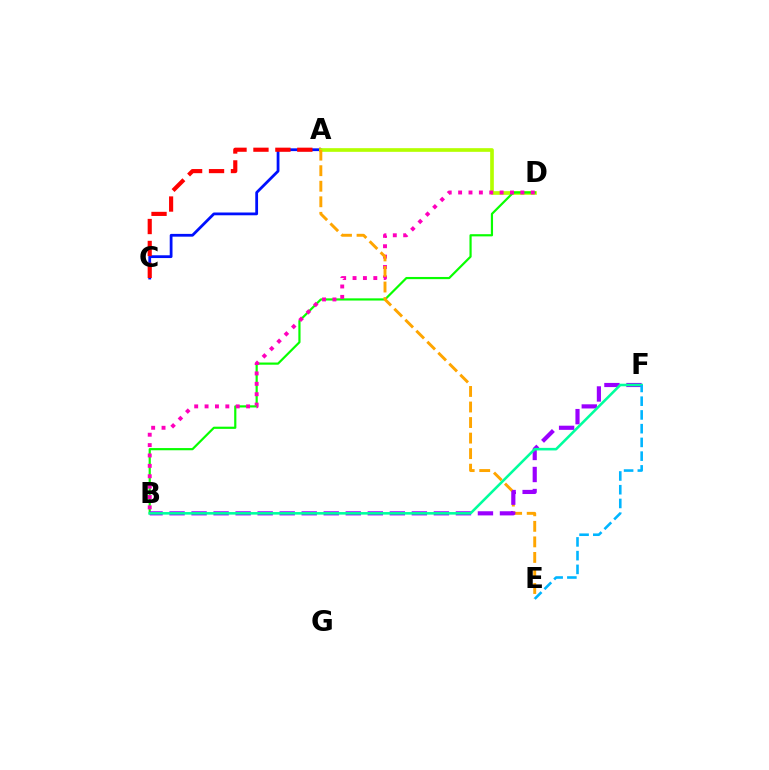{('A', 'C'): [{'color': '#0010ff', 'line_style': 'solid', 'thickness': 2.0}, {'color': '#ff0000', 'line_style': 'dashed', 'thickness': 2.98}], ('A', 'D'): [{'color': '#b3ff00', 'line_style': 'solid', 'thickness': 2.64}], ('B', 'D'): [{'color': '#08ff00', 'line_style': 'solid', 'thickness': 1.58}, {'color': '#ff00bd', 'line_style': 'dotted', 'thickness': 2.82}], ('A', 'E'): [{'color': '#ffa500', 'line_style': 'dashed', 'thickness': 2.11}], ('B', 'F'): [{'color': '#9b00ff', 'line_style': 'dashed', 'thickness': 2.99}, {'color': '#00ff9d', 'line_style': 'solid', 'thickness': 1.85}], ('E', 'F'): [{'color': '#00b5ff', 'line_style': 'dashed', 'thickness': 1.87}]}